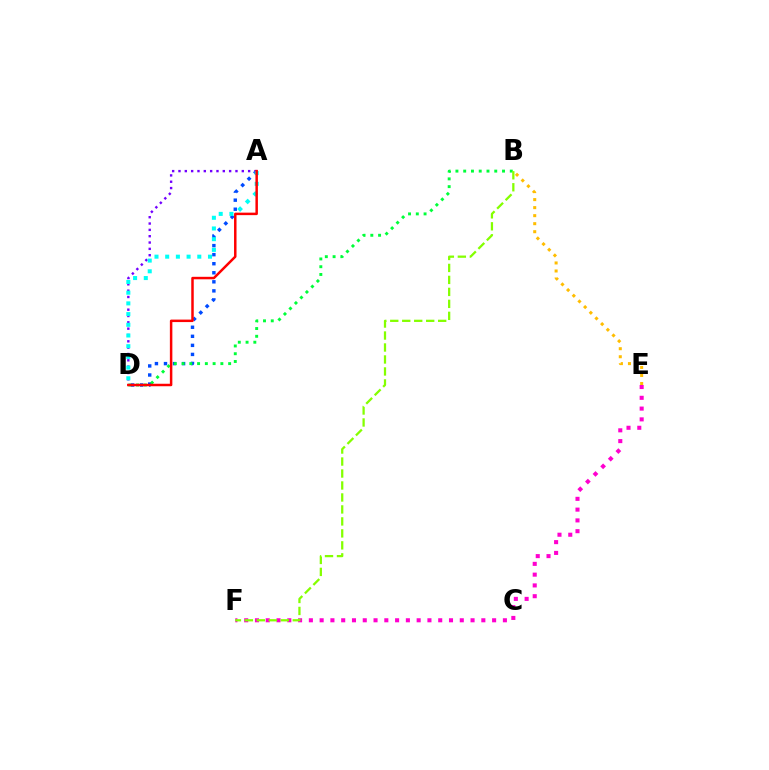{('E', 'F'): [{'color': '#ff00cf', 'line_style': 'dotted', 'thickness': 2.93}], ('A', 'D'): [{'color': '#004bff', 'line_style': 'dotted', 'thickness': 2.46}, {'color': '#7200ff', 'line_style': 'dotted', 'thickness': 1.72}, {'color': '#00fff6', 'line_style': 'dotted', 'thickness': 2.91}, {'color': '#ff0000', 'line_style': 'solid', 'thickness': 1.79}], ('B', 'E'): [{'color': '#ffbd00', 'line_style': 'dotted', 'thickness': 2.18}], ('B', 'D'): [{'color': '#00ff39', 'line_style': 'dotted', 'thickness': 2.11}], ('B', 'F'): [{'color': '#84ff00', 'line_style': 'dashed', 'thickness': 1.63}]}